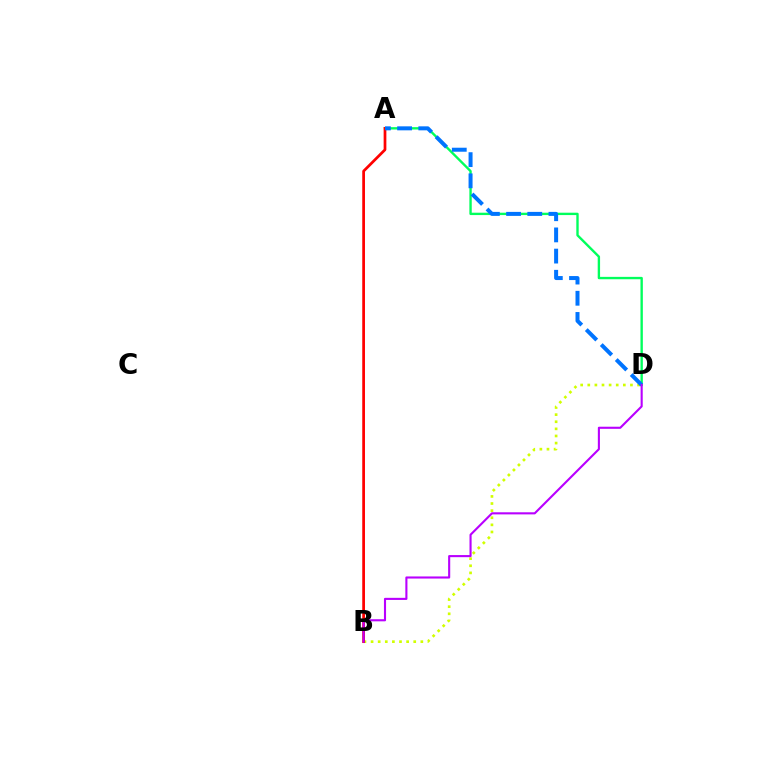{('A', 'D'): [{'color': '#00ff5c', 'line_style': 'solid', 'thickness': 1.71}, {'color': '#0074ff', 'line_style': 'dashed', 'thickness': 2.88}], ('B', 'D'): [{'color': '#d1ff00', 'line_style': 'dotted', 'thickness': 1.93}, {'color': '#b900ff', 'line_style': 'solid', 'thickness': 1.52}], ('A', 'B'): [{'color': '#ff0000', 'line_style': 'solid', 'thickness': 1.96}]}